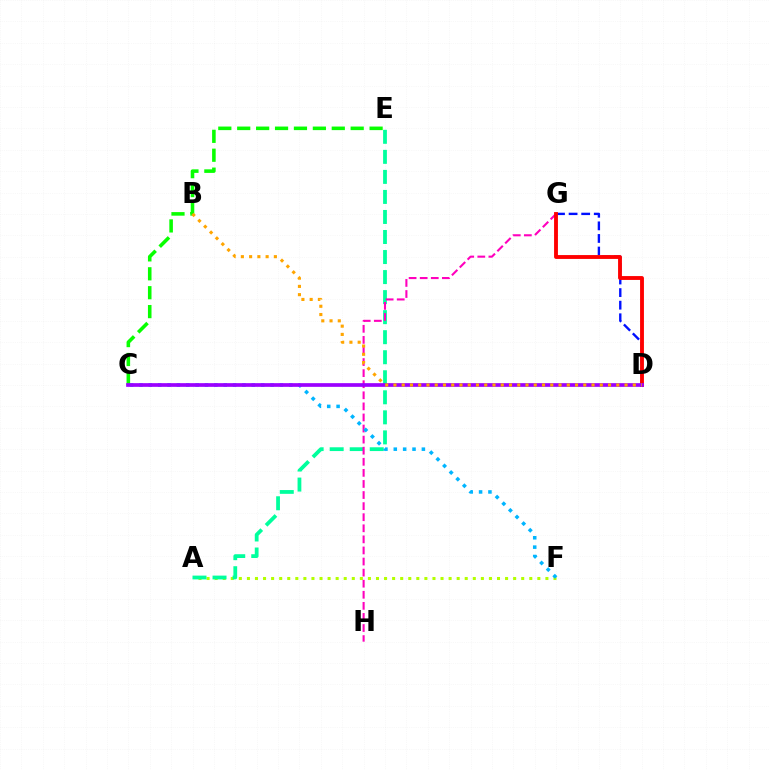{('A', 'F'): [{'color': '#b3ff00', 'line_style': 'dotted', 'thickness': 2.19}], ('A', 'E'): [{'color': '#00ff9d', 'line_style': 'dashed', 'thickness': 2.72}], ('D', 'G'): [{'color': '#0010ff', 'line_style': 'dashed', 'thickness': 1.71}, {'color': '#ff0000', 'line_style': 'solid', 'thickness': 2.78}], ('G', 'H'): [{'color': '#ff00bd', 'line_style': 'dashed', 'thickness': 1.51}], ('C', 'F'): [{'color': '#00b5ff', 'line_style': 'dotted', 'thickness': 2.54}], ('C', 'E'): [{'color': '#08ff00', 'line_style': 'dashed', 'thickness': 2.57}], ('C', 'D'): [{'color': '#9b00ff', 'line_style': 'solid', 'thickness': 2.66}], ('B', 'D'): [{'color': '#ffa500', 'line_style': 'dotted', 'thickness': 2.24}]}